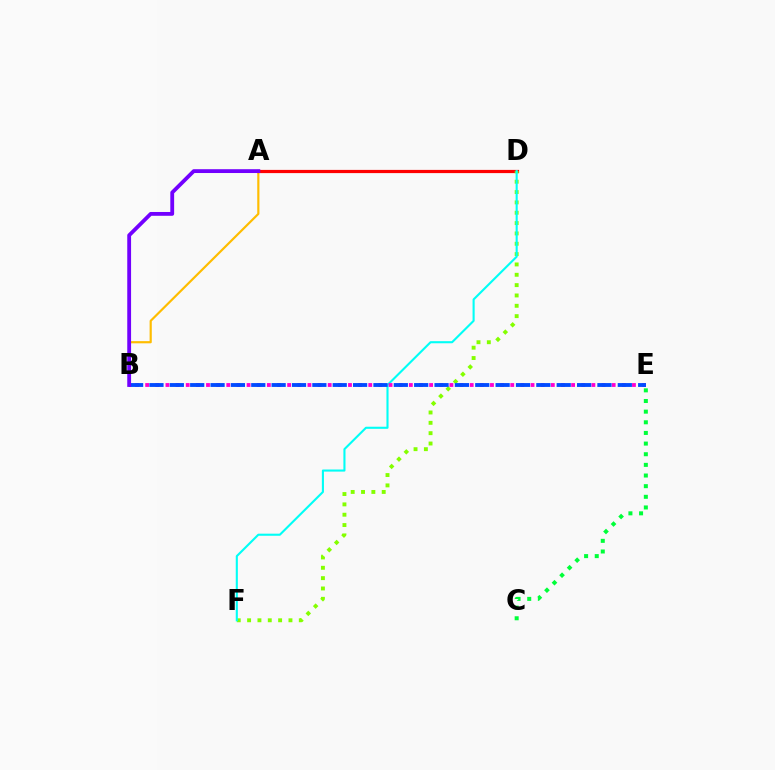{('B', 'D'): [{'color': '#ffbd00', 'line_style': 'solid', 'thickness': 1.57}], ('A', 'D'): [{'color': '#ff0000', 'line_style': 'solid', 'thickness': 2.31}], ('D', 'F'): [{'color': '#84ff00', 'line_style': 'dotted', 'thickness': 2.81}, {'color': '#00fff6', 'line_style': 'solid', 'thickness': 1.51}], ('C', 'E'): [{'color': '#00ff39', 'line_style': 'dotted', 'thickness': 2.89}], ('B', 'E'): [{'color': '#ff00cf', 'line_style': 'dotted', 'thickness': 2.76}, {'color': '#004bff', 'line_style': 'dashed', 'thickness': 2.77}], ('A', 'B'): [{'color': '#7200ff', 'line_style': 'solid', 'thickness': 2.75}]}